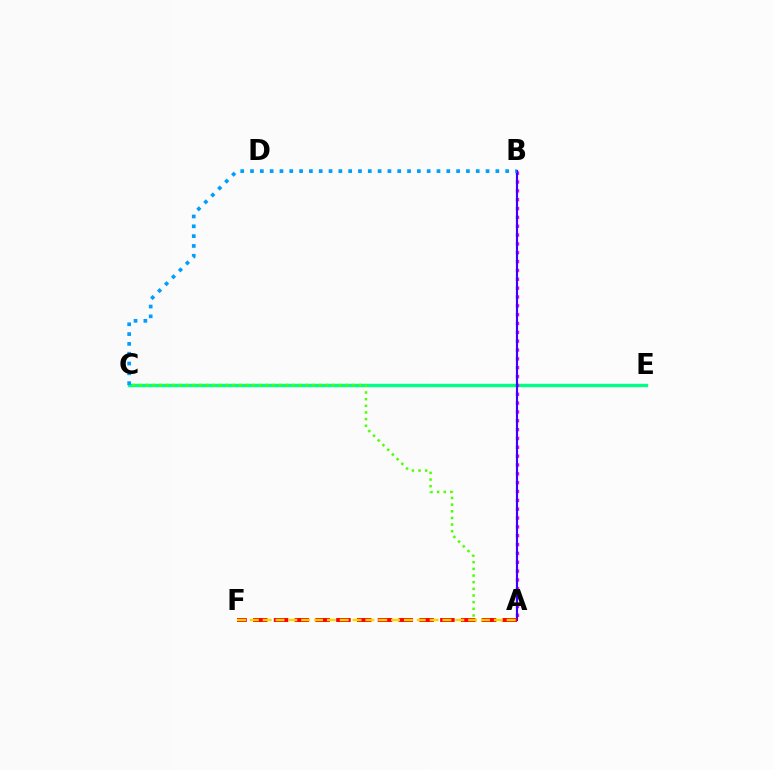{('C', 'E'): [{'color': '#00ff86', 'line_style': 'solid', 'thickness': 2.44}], ('A', 'B'): [{'color': '#ff00ed', 'line_style': 'dotted', 'thickness': 2.4}, {'color': '#3700ff', 'line_style': 'solid', 'thickness': 1.55}], ('A', 'C'): [{'color': '#4fff00', 'line_style': 'dotted', 'thickness': 1.81}], ('A', 'F'): [{'color': '#ff0000', 'line_style': 'dashed', 'thickness': 2.82}, {'color': '#ffd500', 'line_style': 'dashed', 'thickness': 1.74}], ('B', 'C'): [{'color': '#009eff', 'line_style': 'dotted', 'thickness': 2.67}]}